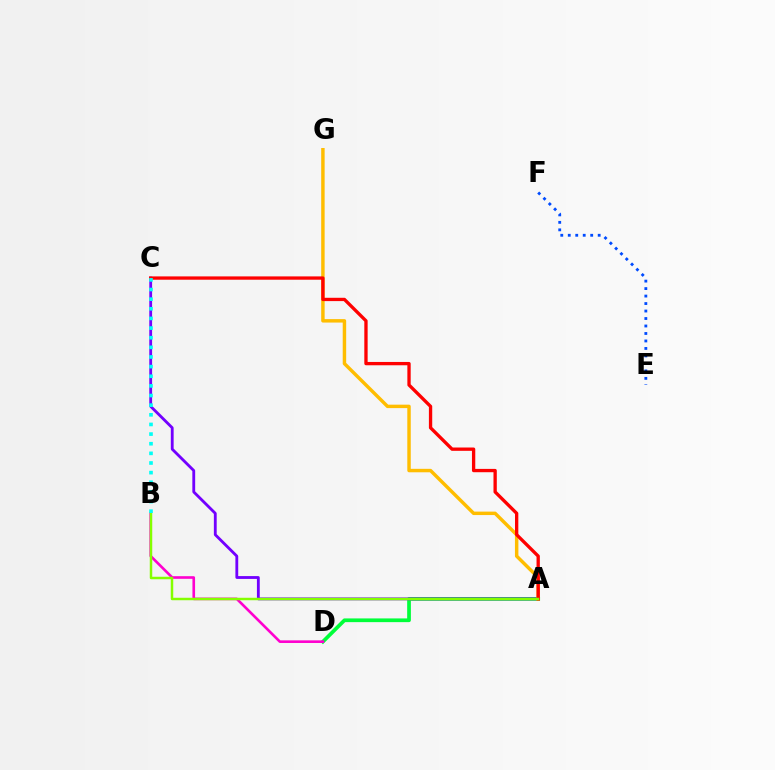{('A', 'D'): [{'color': '#00ff39', 'line_style': 'solid', 'thickness': 2.68}], ('A', 'C'): [{'color': '#7200ff', 'line_style': 'solid', 'thickness': 2.03}, {'color': '#ff0000', 'line_style': 'solid', 'thickness': 2.39}], ('B', 'D'): [{'color': '#ff00cf', 'line_style': 'solid', 'thickness': 1.89}], ('A', 'G'): [{'color': '#ffbd00', 'line_style': 'solid', 'thickness': 2.48}], ('A', 'B'): [{'color': '#84ff00', 'line_style': 'solid', 'thickness': 1.78}], ('B', 'C'): [{'color': '#00fff6', 'line_style': 'dotted', 'thickness': 2.62}], ('E', 'F'): [{'color': '#004bff', 'line_style': 'dotted', 'thickness': 2.03}]}